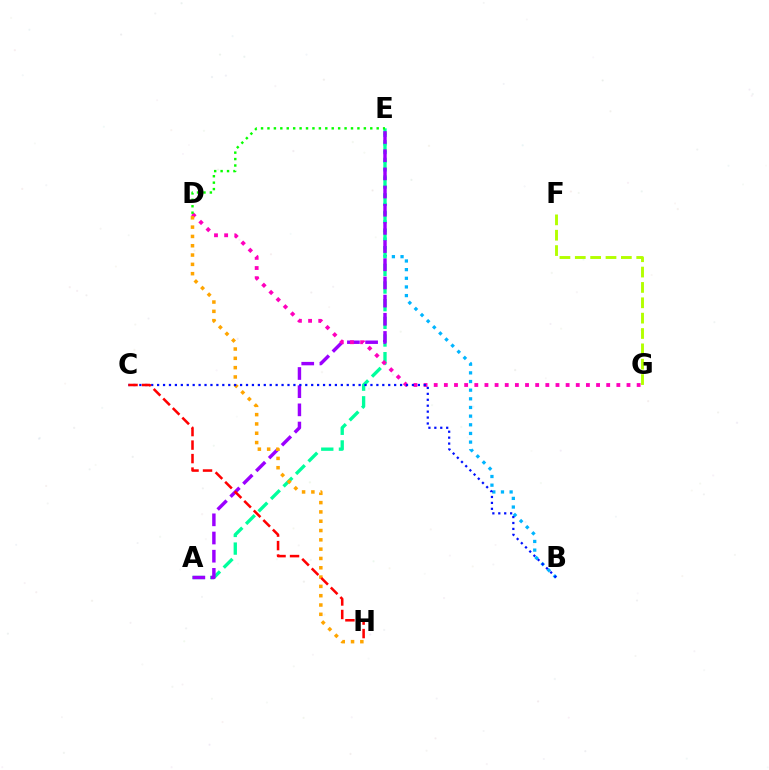{('B', 'E'): [{'color': '#00b5ff', 'line_style': 'dotted', 'thickness': 2.35}], ('A', 'E'): [{'color': '#00ff9d', 'line_style': 'dashed', 'thickness': 2.4}, {'color': '#9b00ff', 'line_style': 'dashed', 'thickness': 2.47}], ('F', 'G'): [{'color': '#b3ff00', 'line_style': 'dashed', 'thickness': 2.09}], ('D', 'G'): [{'color': '#ff00bd', 'line_style': 'dotted', 'thickness': 2.76}], ('D', 'H'): [{'color': '#ffa500', 'line_style': 'dotted', 'thickness': 2.53}], ('B', 'C'): [{'color': '#0010ff', 'line_style': 'dotted', 'thickness': 1.61}], ('D', 'E'): [{'color': '#08ff00', 'line_style': 'dotted', 'thickness': 1.75}], ('C', 'H'): [{'color': '#ff0000', 'line_style': 'dashed', 'thickness': 1.83}]}